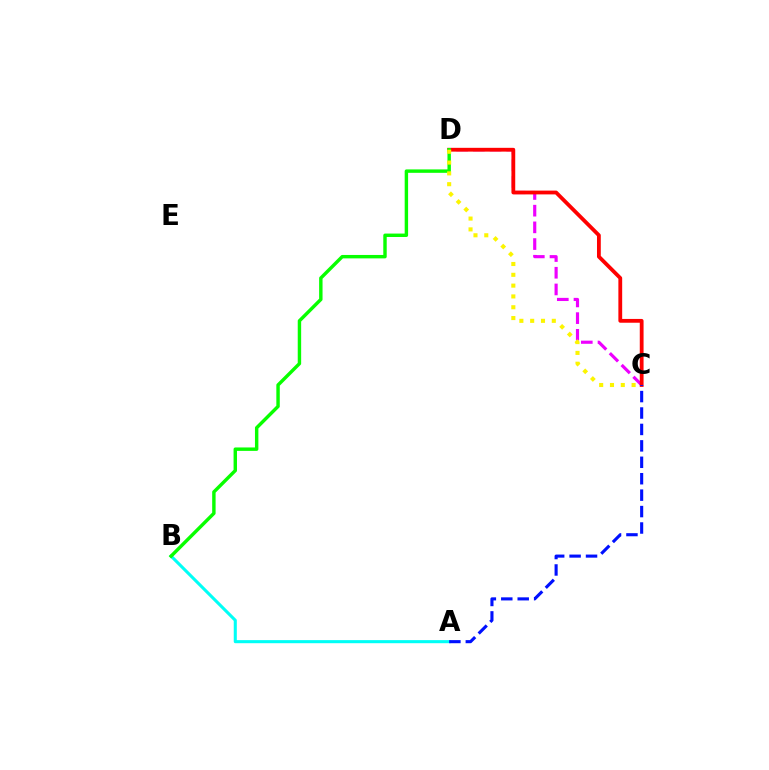{('C', 'D'): [{'color': '#ee00ff', 'line_style': 'dashed', 'thickness': 2.27}, {'color': '#ff0000', 'line_style': 'solid', 'thickness': 2.73}, {'color': '#fcf500', 'line_style': 'dotted', 'thickness': 2.94}], ('A', 'B'): [{'color': '#00fff6', 'line_style': 'solid', 'thickness': 2.21}], ('B', 'D'): [{'color': '#08ff00', 'line_style': 'solid', 'thickness': 2.46}], ('A', 'C'): [{'color': '#0010ff', 'line_style': 'dashed', 'thickness': 2.23}]}